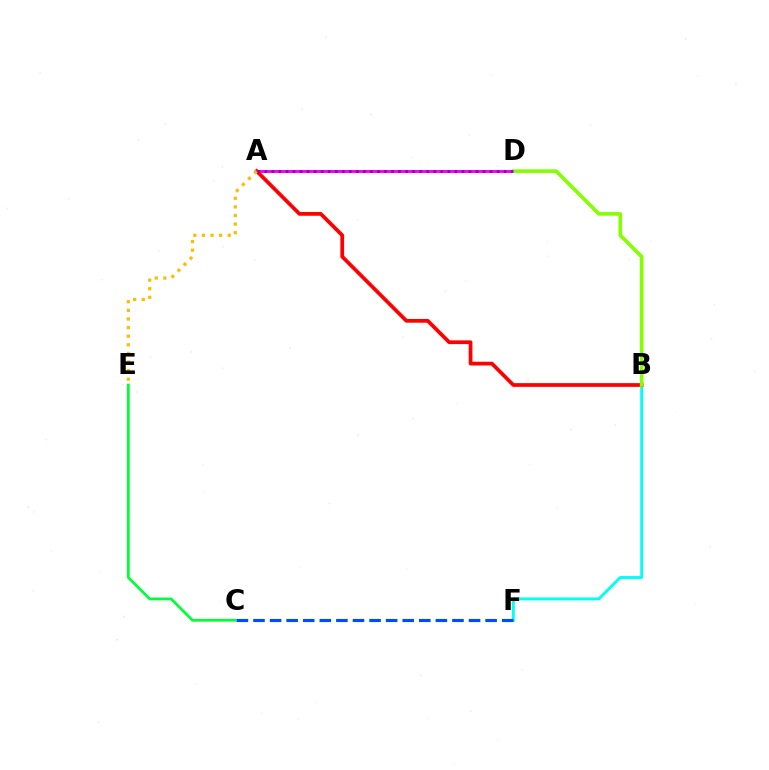{('B', 'F'): [{'color': '#00fff6', 'line_style': 'solid', 'thickness': 2.09}], ('A', 'D'): [{'color': '#ff00cf', 'line_style': 'solid', 'thickness': 2.08}, {'color': '#7200ff', 'line_style': 'dotted', 'thickness': 1.91}], ('C', 'E'): [{'color': '#00ff39', 'line_style': 'solid', 'thickness': 1.98}], ('A', 'B'): [{'color': '#ff0000', 'line_style': 'solid', 'thickness': 2.69}], ('A', 'E'): [{'color': '#ffbd00', 'line_style': 'dotted', 'thickness': 2.34}], ('B', 'D'): [{'color': '#84ff00', 'line_style': 'solid', 'thickness': 2.62}], ('C', 'F'): [{'color': '#004bff', 'line_style': 'dashed', 'thickness': 2.25}]}